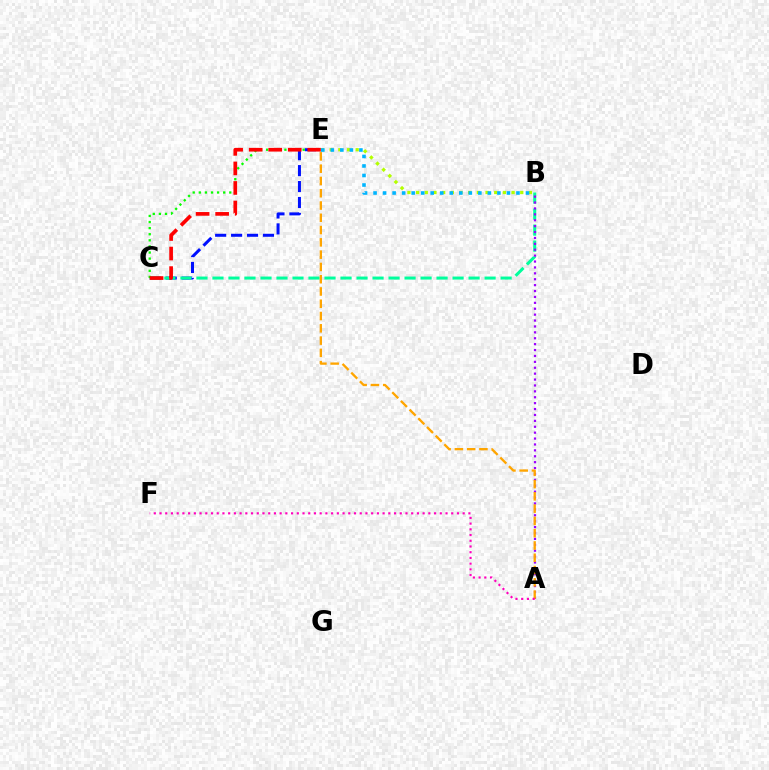{('B', 'E'): [{'color': '#b3ff00', 'line_style': 'dotted', 'thickness': 2.36}, {'color': '#00b5ff', 'line_style': 'dotted', 'thickness': 2.59}], ('C', 'E'): [{'color': '#0010ff', 'line_style': 'dashed', 'thickness': 2.17}, {'color': '#08ff00', 'line_style': 'dotted', 'thickness': 1.66}, {'color': '#ff0000', 'line_style': 'dashed', 'thickness': 2.65}], ('B', 'C'): [{'color': '#00ff9d', 'line_style': 'dashed', 'thickness': 2.17}], ('A', 'B'): [{'color': '#9b00ff', 'line_style': 'dotted', 'thickness': 1.6}], ('A', 'E'): [{'color': '#ffa500', 'line_style': 'dashed', 'thickness': 1.67}], ('A', 'F'): [{'color': '#ff00bd', 'line_style': 'dotted', 'thickness': 1.55}]}